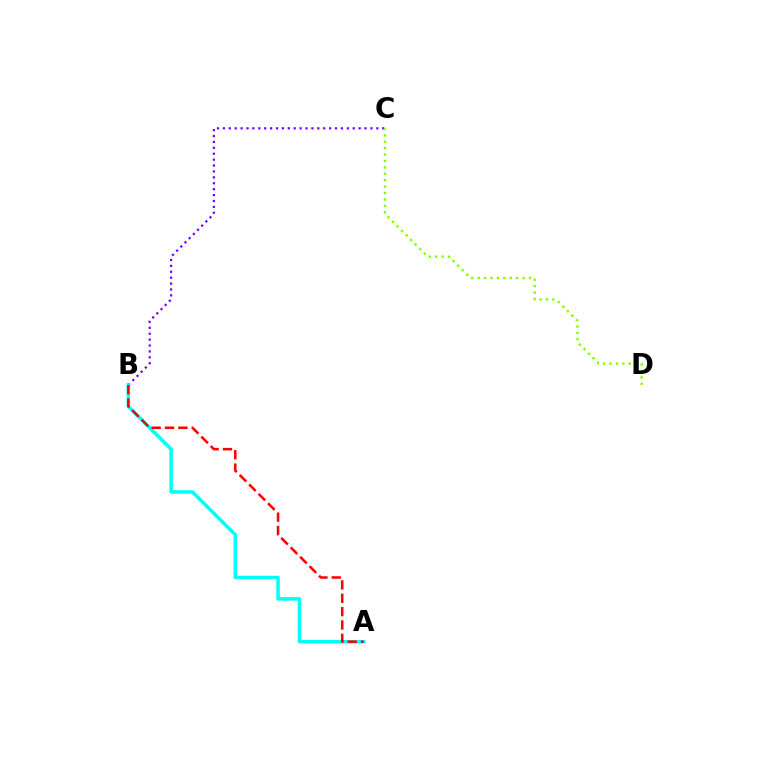{('B', 'C'): [{'color': '#7200ff', 'line_style': 'dotted', 'thickness': 1.6}], ('A', 'B'): [{'color': '#00fff6', 'line_style': 'solid', 'thickness': 2.52}, {'color': '#ff0000', 'line_style': 'dashed', 'thickness': 1.81}], ('C', 'D'): [{'color': '#84ff00', 'line_style': 'dotted', 'thickness': 1.74}]}